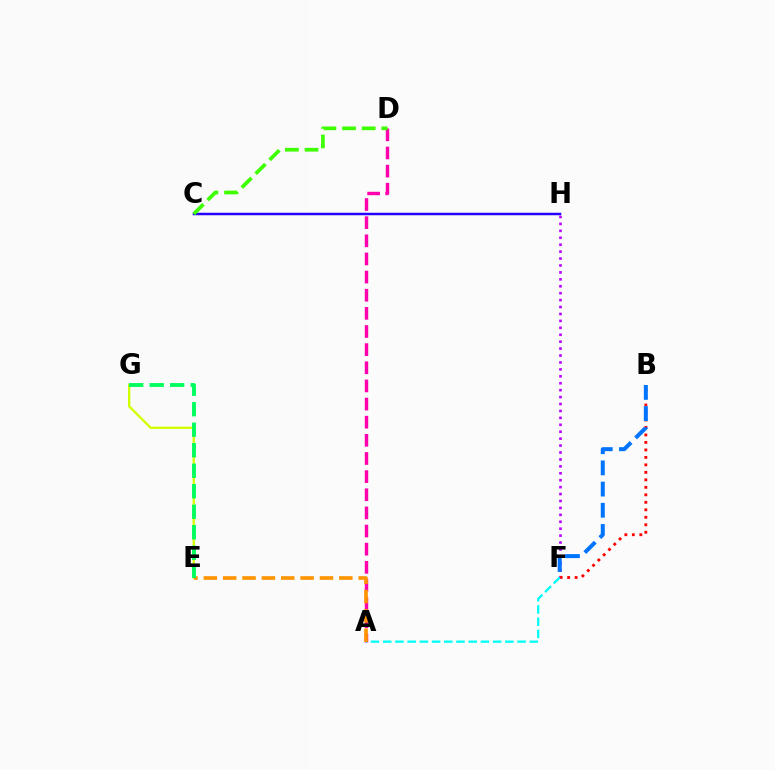{('E', 'G'): [{'color': '#d1ff00', 'line_style': 'solid', 'thickness': 1.68}, {'color': '#00ff5c', 'line_style': 'dashed', 'thickness': 2.79}], ('F', 'H'): [{'color': '#b900ff', 'line_style': 'dotted', 'thickness': 1.88}], ('A', 'D'): [{'color': '#ff00ac', 'line_style': 'dashed', 'thickness': 2.46}], ('C', 'H'): [{'color': '#2500ff', 'line_style': 'solid', 'thickness': 1.8}], ('B', 'F'): [{'color': '#ff0000', 'line_style': 'dotted', 'thickness': 2.03}, {'color': '#0074ff', 'line_style': 'dashed', 'thickness': 2.88}], ('A', 'F'): [{'color': '#00fff6', 'line_style': 'dashed', 'thickness': 1.66}], ('A', 'E'): [{'color': '#ff9400', 'line_style': 'dashed', 'thickness': 2.63}], ('C', 'D'): [{'color': '#3dff00', 'line_style': 'dashed', 'thickness': 2.67}]}